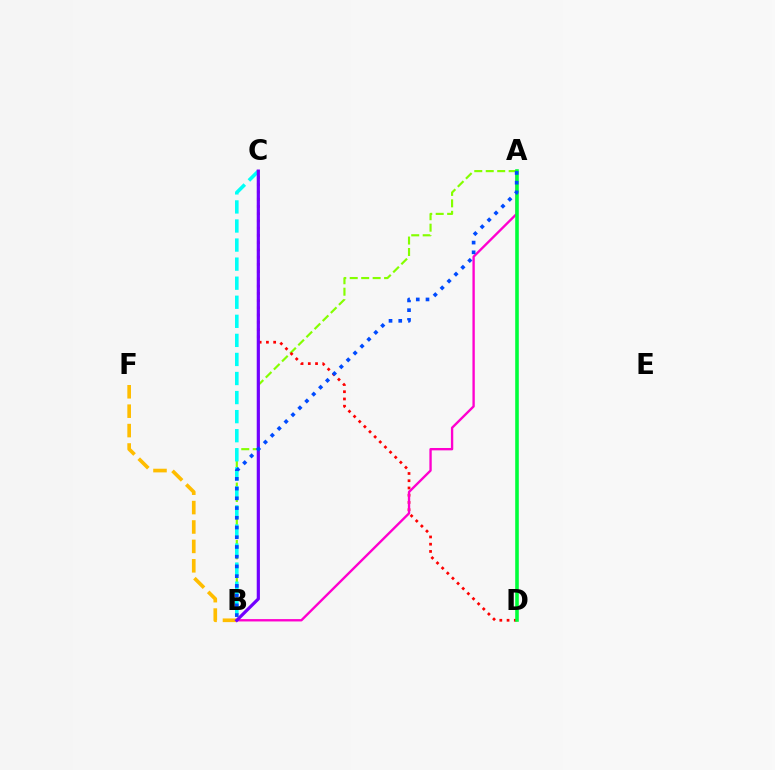{('A', 'B'): [{'color': '#84ff00', 'line_style': 'dashed', 'thickness': 1.56}, {'color': '#ff00cf', 'line_style': 'solid', 'thickness': 1.7}, {'color': '#004bff', 'line_style': 'dotted', 'thickness': 2.64}], ('B', 'C'): [{'color': '#00fff6', 'line_style': 'dashed', 'thickness': 2.59}, {'color': '#7200ff', 'line_style': 'solid', 'thickness': 2.3}], ('C', 'D'): [{'color': '#ff0000', 'line_style': 'dotted', 'thickness': 1.97}], ('A', 'D'): [{'color': '#00ff39', 'line_style': 'solid', 'thickness': 2.59}], ('B', 'F'): [{'color': '#ffbd00', 'line_style': 'dashed', 'thickness': 2.64}]}